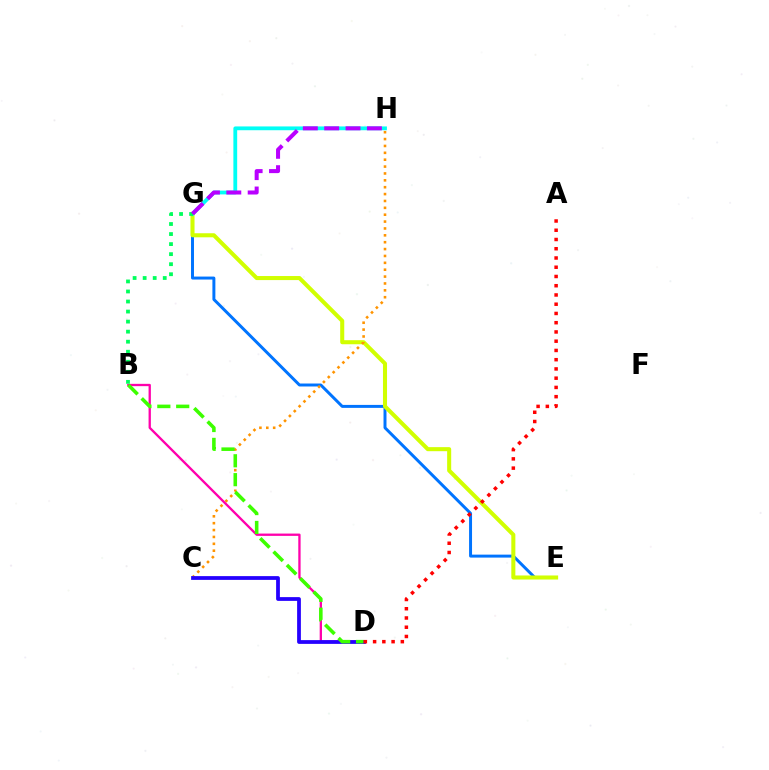{('E', 'G'): [{'color': '#0074ff', 'line_style': 'solid', 'thickness': 2.14}, {'color': '#d1ff00', 'line_style': 'solid', 'thickness': 2.92}], ('C', 'H'): [{'color': '#ff9400', 'line_style': 'dotted', 'thickness': 1.87}], ('B', 'D'): [{'color': '#ff00ac', 'line_style': 'solid', 'thickness': 1.66}, {'color': '#3dff00', 'line_style': 'dashed', 'thickness': 2.57}], ('G', 'H'): [{'color': '#00fff6', 'line_style': 'solid', 'thickness': 2.73}, {'color': '#b900ff', 'line_style': 'dashed', 'thickness': 2.9}], ('C', 'D'): [{'color': '#2500ff', 'line_style': 'solid', 'thickness': 2.71}], ('B', 'G'): [{'color': '#00ff5c', 'line_style': 'dotted', 'thickness': 2.73}], ('A', 'D'): [{'color': '#ff0000', 'line_style': 'dotted', 'thickness': 2.51}]}